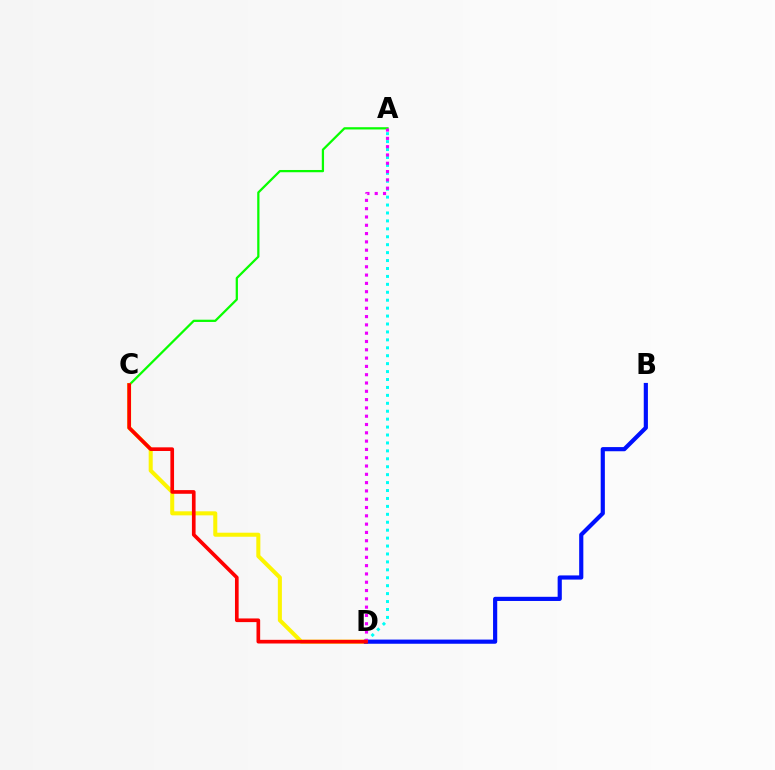{('A', 'D'): [{'color': '#00fff6', 'line_style': 'dotted', 'thickness': 2.15}, {'color': '#ee00ff', 'line_style': 'dotted', 'thickness': 2.26}], ('A', 'C'): [{'color': '#08ff00', 'line_style': 'solid', 'thickness': 1.62}], ('C', 'D'): [{'color': '#fcf500', 'line_style': 'solid', 'thickness': 2.9}, {'color': '#ff0000', 'line_style': 'solid', 'thickness': 2.64}], ('B', 'D'): [{'color': '#0010ff', 'line_style': 'solid', 'thickness': 3.0}]}